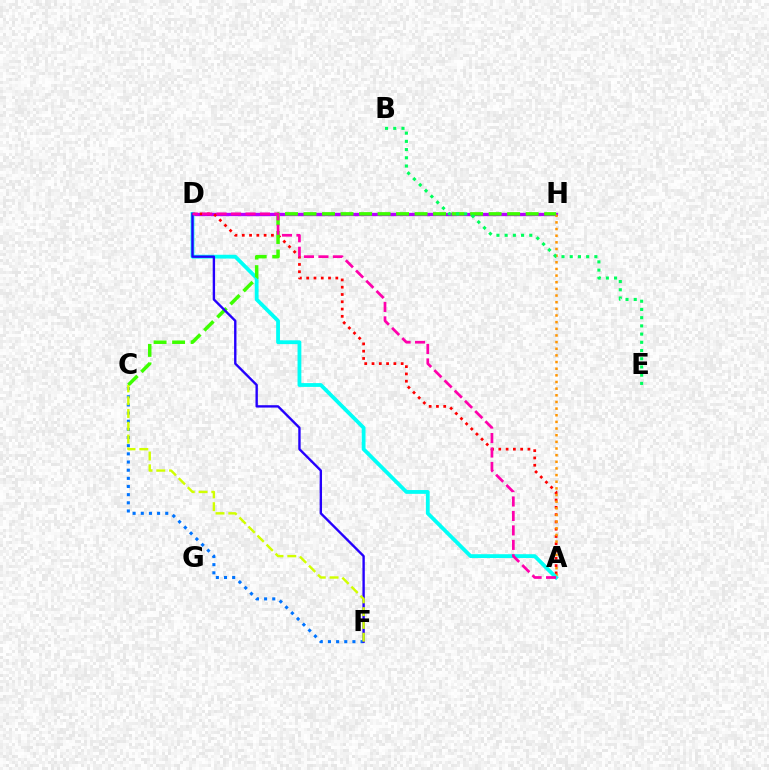{('D', 'H'): [{'color': '#b900ff', 'line_style': 'solid', 'thickness': 2.39}], ('A', 'D'): [{'color': '#ff0000', 'line_style': 'dotted', 'thickness': 1.98}, {'color': '#00fff6', 'line_style': 'solid', 'thickness': 2.74}, {'color': '#ff00ac', 'line_style': 'dashed', 'thickness': 1.96}], ('A', 'H'): [{'color': '#ff9400', 'line_style': 'dotted', 'thickness': 1.81}], ('C', 'F'): [{'color': '#0074ff', 'line_style': 'dotted', 'thickness': 2.22}, {'color': '#d1ff00', 'line_style': 'dashed', 'thickness': 1.74}], ('C', 'H'): [{'color': '#3dff00', 'line_style': 'dashed', 'thickness': 2.51}], ('D', 'F'): [{'color': '#2500ff', 'line_style': 'solid', 'thickness': 1.71}], ('B', 'E'): [{'color': '#00ff5c', 'line_style': 'dotted', 'thickness': 2.23}]}